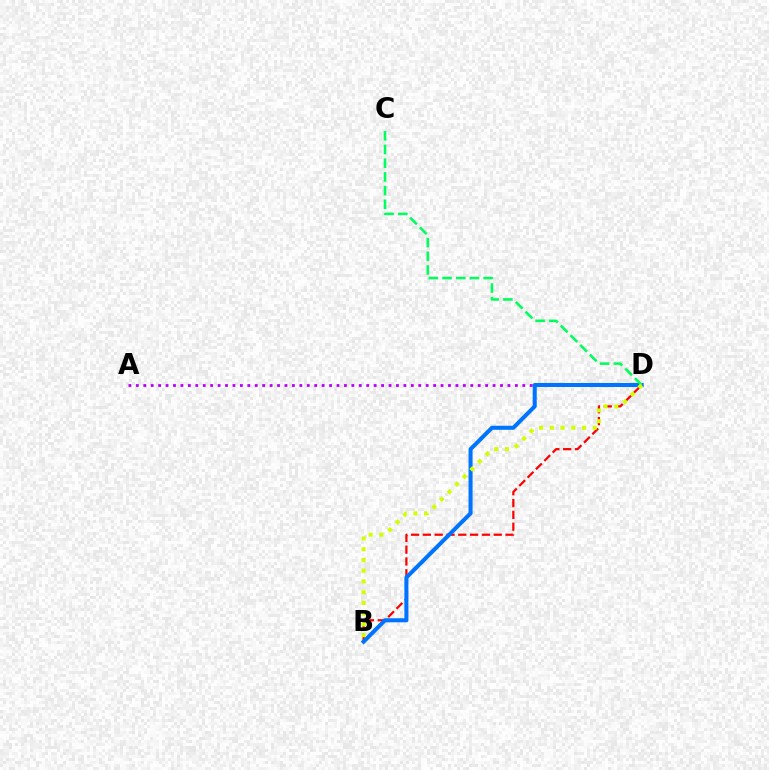{('B', 'D'): [{'color': '#ff0000', 'line_style': 'dashed', 'thickness': 1.6}, {'color': '#0074ff', 'line_style': 'solid', 'thickness': 2.91}, {'color': '#d1ff00', 'line_style': 'dotted', 'thickness': 2.92}], ('A', 'D'): [{'color': '#b900ff', 'line_style': 'dotted', 'thickness': 2.02}], ('C', 'D'): [{'color': '#00ff5c', 'line_style': 'dashed', 'thickness': 1.86}]}